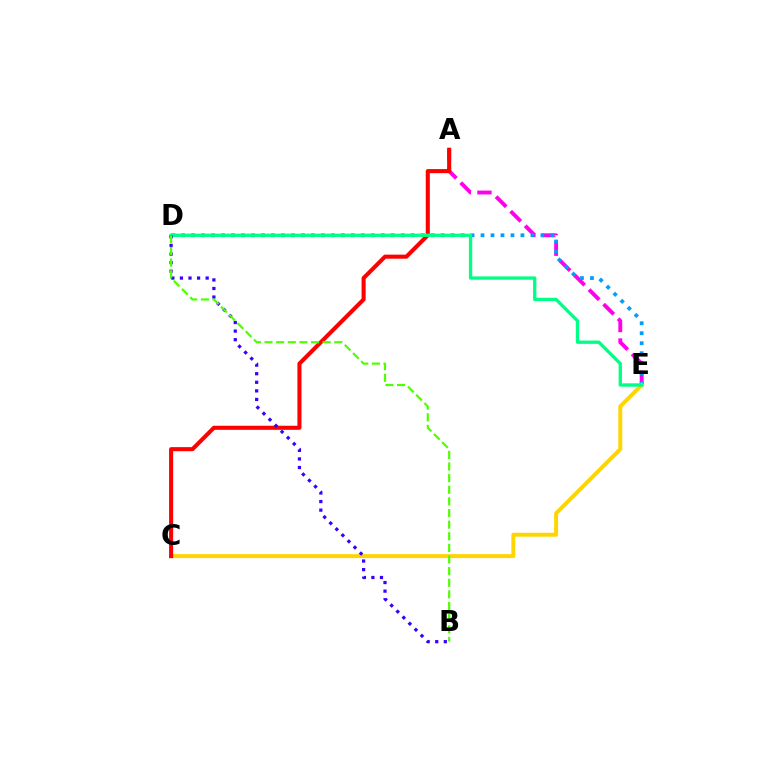{('A', 'E'): [{'color': '#ff00ed', 'line_style': 'dashed', 'thickness': 2.79}], ('D', 'E'): [{'color': '#009eff', 'line_style': 'dotted', 'thickness': 2.71}, {'color': '#00ff86', 'line_style': 'solid', 'thickness': 2.39}], ('C', 'E'): [{'color': '#ffd500', 'line_style': 'solid', 'thickness': 2.85}], ('A', 'C'): [{'color': '#ff0000', 'line_style': 'solid', 'thickness': 2.93}], ('B', 'D'): [{'color': '#3700ff', 'line_style': 'dotted', 'thickness': 2.33}, {'color': '#4fff00', 'line_style': 'dashed', 'thickness': 1.58}]}